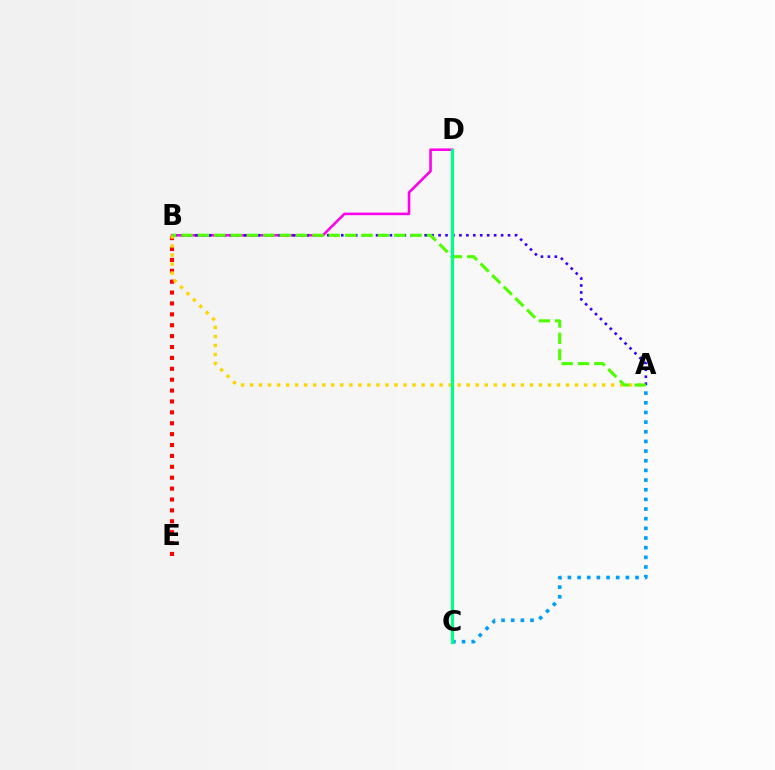{('B', 'D'): [{'color': '#ff00ed', 'line_style': 'solid', 'thickness': 1.86}], ('A', 'B'): [{'color': '#3700ff', 'line_style': 'dotted', 'thickness': 1.89}, {'color': '#ffd500', 'line_style': 'dotted', 'thickness': 2.45}, {'color': '#4fff00', 'line_style': 'dashed', 'thickness': 2.22}], ('B', 'E'): [{'color': '#ff0000', 'line_style': 'dotted', 'thickness': 2.96}], ('A', 'C'): [{'color': '#009eff', 'line_style': 'dotted', 'thickness': 2.62}], ('C', 'D'): [{'color': '#00ff86', 'line_style': 'solid', 'thickness': 2.32}]}